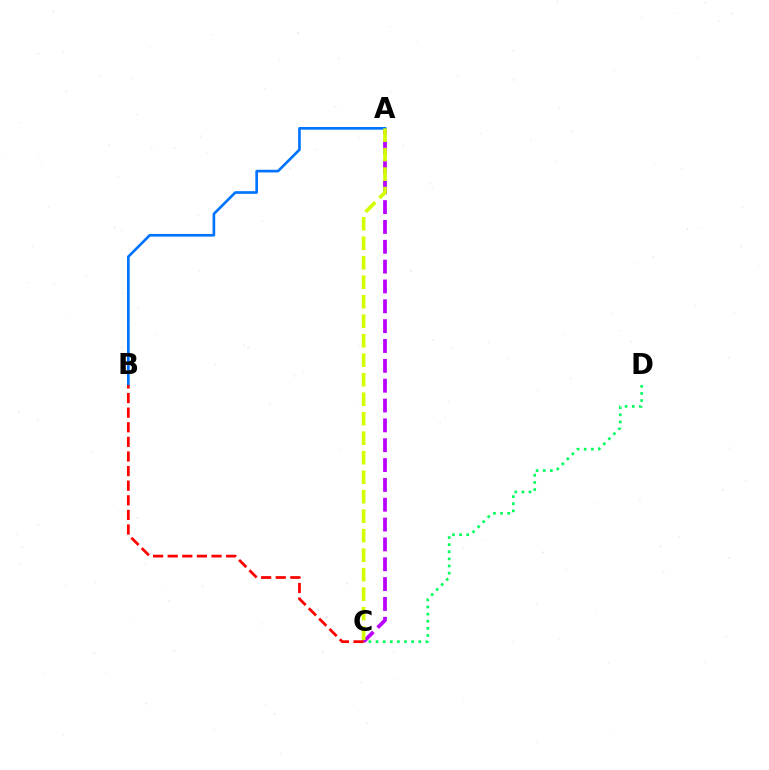{('C', 'D'): [{'color': '#00ff5c', 'line_style': 'dotted', 'thickness': 1.93}], ('A', 'C'): [{'color': '#b900ff', 'line_style': 'dashed', 'thickness': 2.7}, {'color': '#d1ff00', 'line_style': 'dashed', 'thickness': 2.65}], ('A', 'B'): [{'color': '#0074ff', 'line_style': 'solid', 'thickness': 1.92}], ('B', 'C'): [{'color': '#ff0000', 'line_style': 'dashed', 'thickness': 1.98}]}